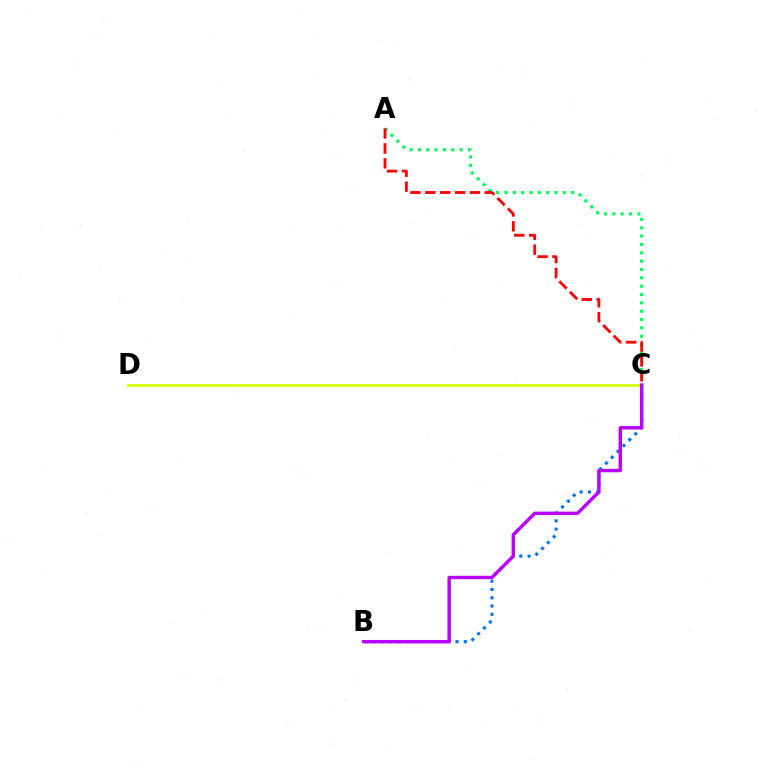{('A', 'C'): [{'color': '#00ff5c', 'line_style': 'dotted', 'thickness': 2.27}, {'color': '#ff0000', 'line_style': 'dashed', 'thickness': 2.02}], ('B', 'C'): [{'color': '#0074ff', 'line_style': 'dotted', 'thickness': 2.25}, {'color': '#b900ff', 'line_style': 'solid', 'thickness': 2.45}], ('C', 'D'): [{'color': '#d1ff00', 'line_style': 'solid', 'thickness': 1.9}]}